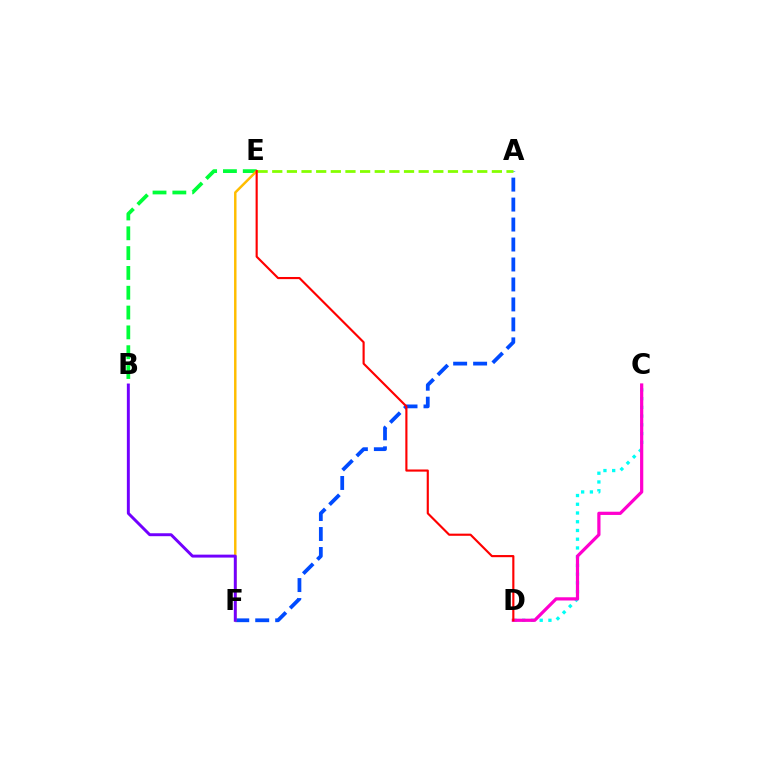{('C', 'D'): [{'color': '#00fff6', 'line_style': 'dotted', 'thickness': 2.37}, {'color': '#ff00cf', 'line_style': 'solid', 'thickness': 2.32}], ('A', 'F'): [{'color': '#004bff', 'line_style': 'dashed', 'thickness': 2.71}], ('B', 'E'): [{'color': '#00ff39', 'line_style': 'dashed', 'thickness': 2.69}], ('E', 'F'): [{'color': '#ffbd00', 'line_style': 'solid', 'thickness': 1.77}], ('A', 'E'): [{'color': '#84ff00', 'line_style': 'dashed', 'thickness': 1.99}], ('D', 'E'): [{'color': '#ff0000', 'line_style': 'solid', 'thickness': 1.54}], ('B', 'F'): [{'color': '#7200ff', 'line_style': 'solid', 'thickness': 2.12}]}